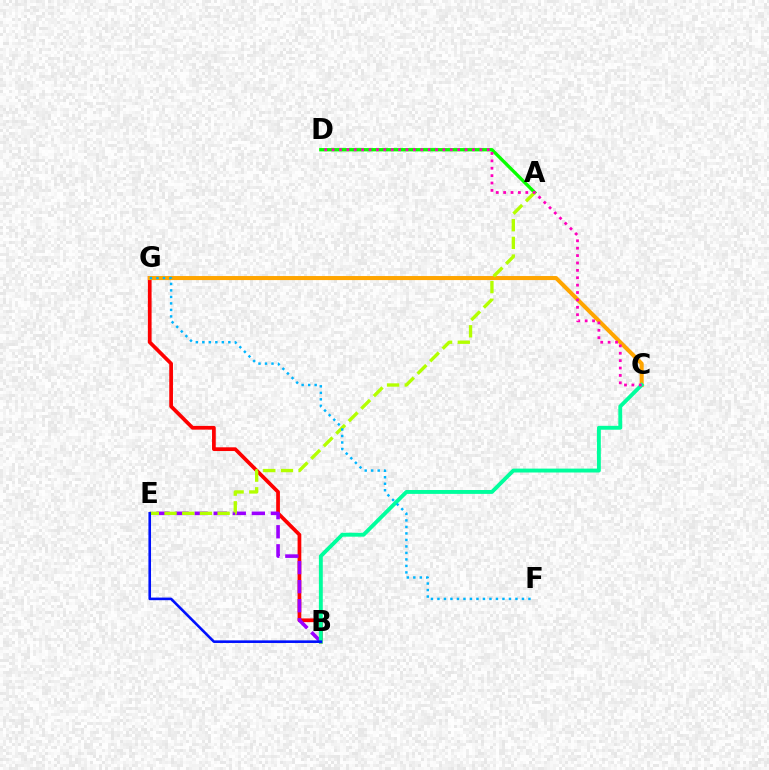{('A', 'D'): [{'color': '#08ff00', 'line_style': 'solid', 'thickness': 2.4}], ('B', 'G'): [{'color': '#ff0000', 'line_style': 'solid', 'thickness': 2.68}], ('C', 'G'): [{'color': '#ffa500', 'line_style': 'solid', 'thickness': 2.91}], ('B', 'E'): [{'color': '#9b00ff', 'line_style': 'dashed', 'thickness': 2.59}, {'color': '#0010ff', 'line_style': 'solid', 'thickness': 1.87}], ('A', 'E'): [{'color': '#b3ff00', 'line_style': 'dashed', 'thickness': 2.4}], ('B', 'C'): [{'color': '#00ff9d', 'line_style': 'solid', 'thickness': 2.8}], ('F', 'G'): [{'color': '#00b5ff', 'line_style': 'dotted', 'thickness': 1.77}], ('C', 'D'): [{'color': '#ff00bd', 'line_style': 'dotted', 'thickness': 2.01}]}